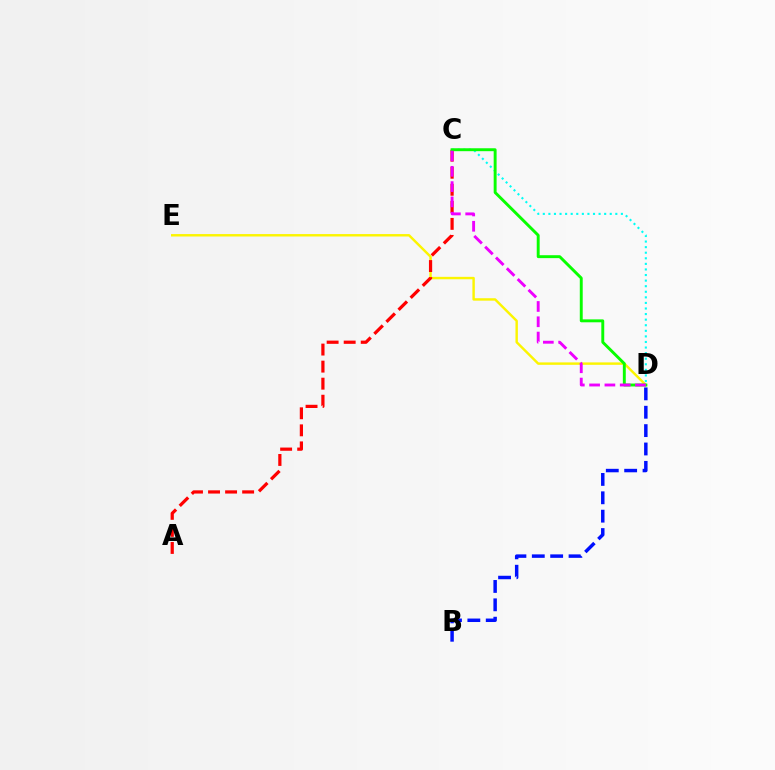{('D', 'E'): [{'color': '#fcf500', 'line_style': 'solid', 'thickness': 1.75}], ('C', 'D'): [{'color': '#00fff6', 'line_style': 'dotted', 'thickness': 1.52}, {'color': '#08ff00', 'line_style': 'solid', 'thickness': 2.1}, {'color': '#ee00ff', 'line_style': 'dashed', 'thickness': 2.08}], ('B', 'D'): [{'color': '#0010ff', 'line_style': 'dashed', 'thickness': 2.5}], ('A', 'C'): [{'color': '#ff0000', 'line_style': 'dashed', 'thickness': 2.32}]}